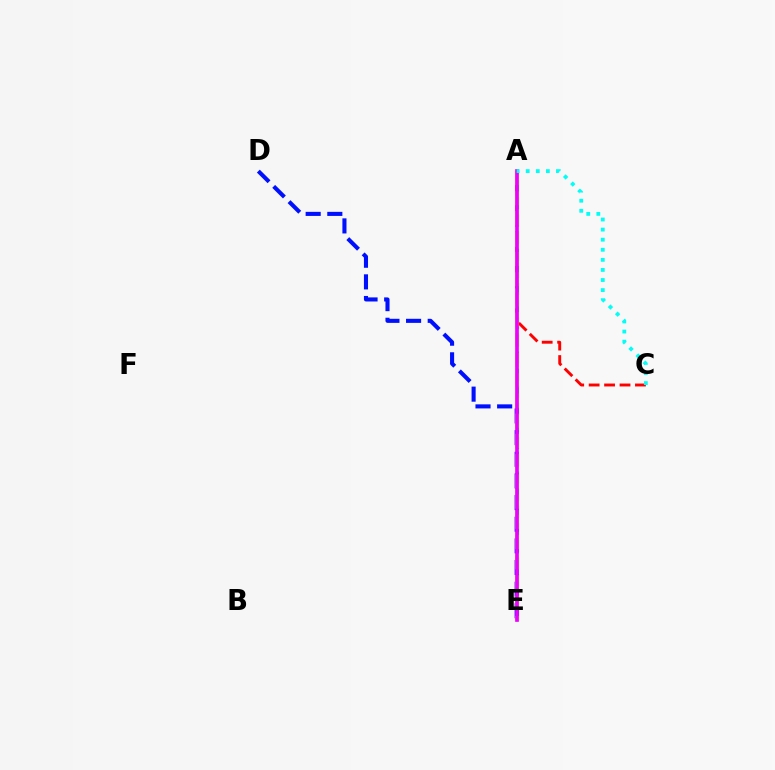{('A', 'E'): [{'color': '#08ff00', 'line_style': 'dashed', 'thickness': 2.33}, {'color': '#fcf500', 'line_style': 'dashed', 'thickness': 2.75}, {'color': '#ee00ff', 'line_style': 'solid', 'thickness': 2.65}], ('A', 'C'): [{'color': '#ff0000', 'line_style': 'dashed', 'thickness': 2.1}, {'color': '#00fff6', 'line_style': 'dotted', 'thickness': 2.74}], ('D', 'E'): [{'color': '#0010ff', 'line_style': 'dashed', 'thickness': 2.94}]}